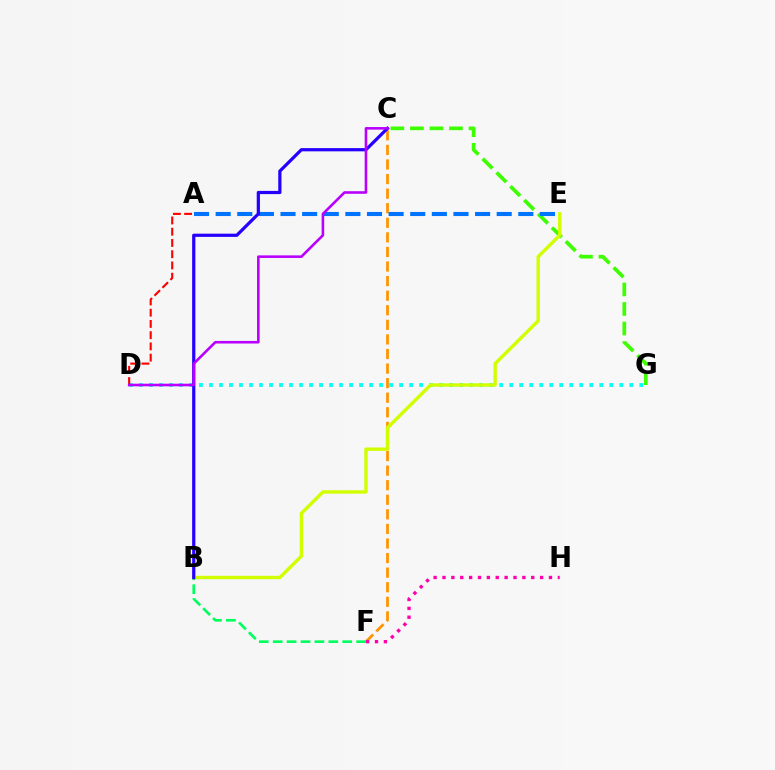{('C', 'G'): [{'color': '#3dff00', 'line_style': 'dashed', 'thickness': 2.65}], ('D', 'G'): [{'color': '#00fff6', 'line_style': 'dotted', 'thickness': 2.72}], ('C', 'F'): [{'color': '#ff9400', 'line_style': 'dashed', 'thickness': 1.98}], ('B', 'F'): [{'color': '#00ff5c', 'line_style': 'dashed', 'thickness': 1.89}], ('A', 'E'): [{'color': '#0074ff', 'line_style': 'dashed', 'thickness': 2.94}], ('A', 'D'): [{'color': '#ff0000', 'line_style': 'dashed', 'thickness': 1.53}], ('B', 'E'): [{'color': '#d1ff00', 'line_style': 'solid', 'thickness': 2.44}], ('B', 'C'): [{'color': '#2500ff', 'line_style': 'solid', 'thickness': 2.32}], ('C', 'D'): [{'color': '#b900ff', 'line_style': 'solid', 'thickness': 1.87}], ('F', 'H'): [{'color': '#ff00ac', 'line_style': 'dotted', 'thickness': 2.41}]}